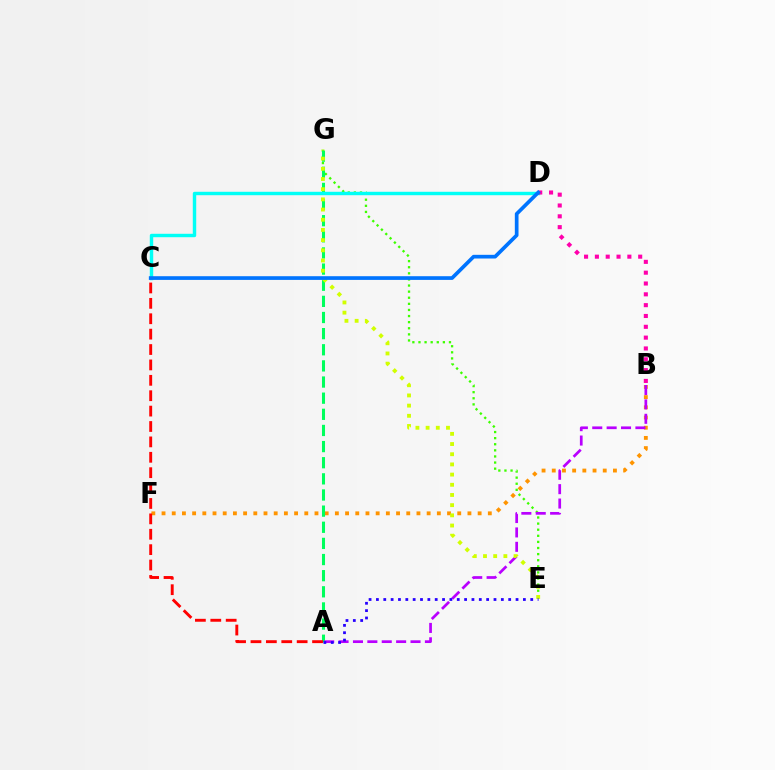{('B', 'F'): [{'color': '#ff9400', 'line_style': 'dotted', 'thickness': 2.77}], ('E', 'G'): [{'color': '#3dff00', 'line_style': 'dotted', 'thickness': 1.66}, {'color': '#d1ff00', 'line_style': 'dotted', 'thickness': 2.77}], ('A', 'G'): [{'color': '#00ff5c', 'line_style': 'dashed', 'thickness': 2.19}], ('A', 'B'): [{'color': '#b900ff', 'line_style': 'dashed', 'thickness': 1.95}], ('A', 'C'): [{'color': '#ff0000', 'line_style': 'dashed', 'thickness': 2.09}], ('C', 'D'): [{'color': '#00fff6', 'line_style': 'solid', 'thickness': 2.47}, {'color': '#0074ff', 'line_style': 'solid', 'thickness': 2.66}], ('B', 'D'): [{'color': '#ff00ac', 'line_style': 'dotted', 'thickness': 2.94}], ('A', 'E'): [{'color': '#2500ff', 'line_style': 'dotted', 'thickness': 2.0}]}